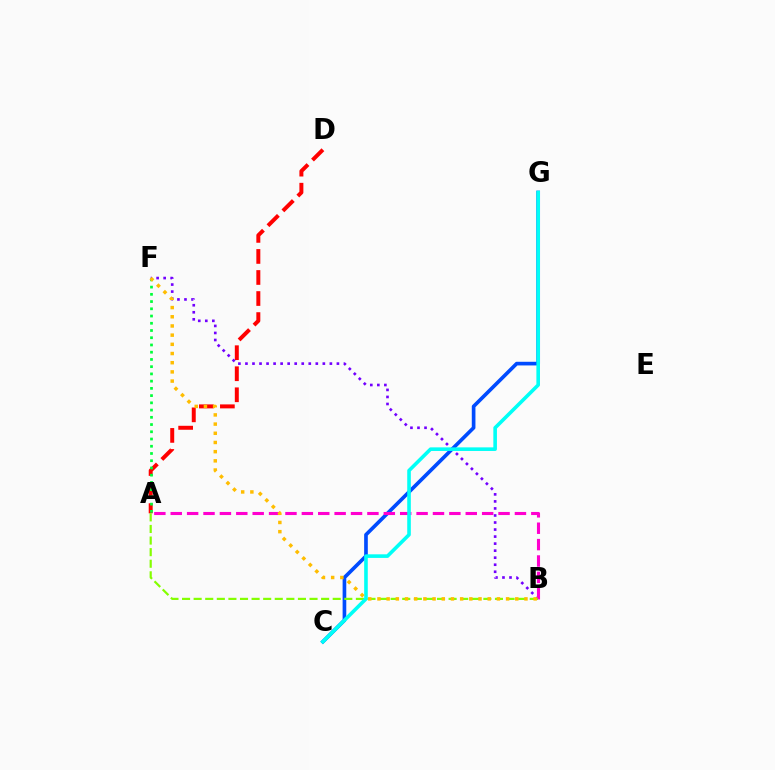{('A', 'D'): [{'color': '#ff0000', 'line_style': 'dashed', 'thickness': 2.86}], ('C', 'G'): [{'color': '#004bff', 'line_style': 'solid', 'thickness': 2.63}, {'color': '#00fff6', 'line_style': 'solid', 'thickness': 2.59}], ('B', 'F'): [{'color': '#7200ff', 'line_style': 'dotted', 'thickness': 1.91}, {'color': '#ffbd00', 'line_style': 'dotted', 'thickness': 2.5}], ('A', 'F'): [{'color': '#00ff39', 'line_style': 'dotted', 'thickness': 1.97}], ('A', 'B'): [{'color': '#ff00cf', 'line_style': 'dashed', 'thickness': 2.23}, {'color': '#84ff00', 'line_style': 'dashed', 'thickness': 1.57}]}